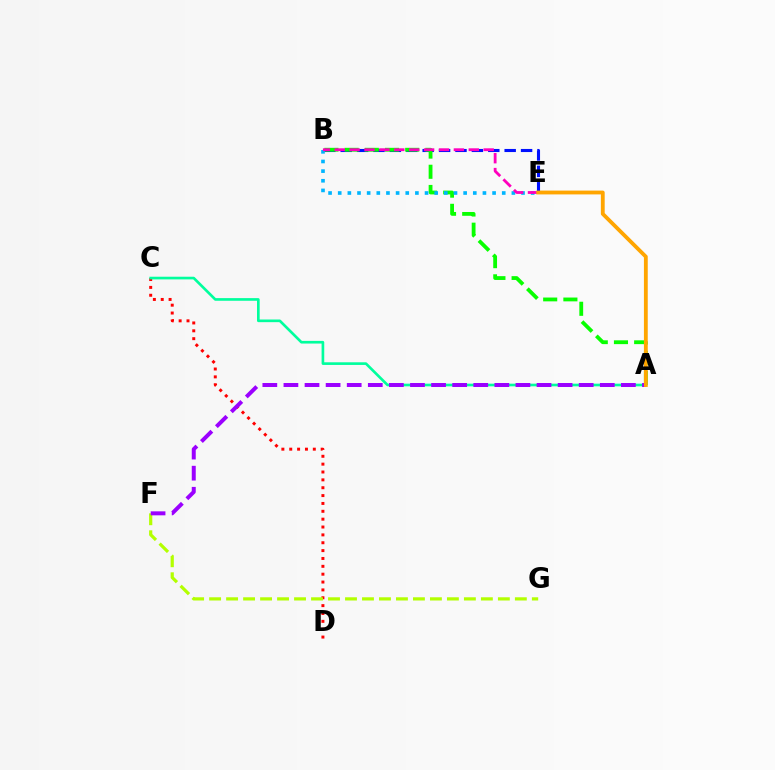{('C', 'D'): [{'color': '#ff0000', 'line_style': 'dotted', 'thickness': 2.14}], ('B', 'E'): [{'color': '#0010ff', 'line_style': 'dashed', 'thickness': 2.23}, {'color': '#00b5ff', 'line_style': 'dotted', 'thickness': 2.62}, {'color': '#ff00bd', 'line_style': 'dashed', 'thickness': 2.02}], ('A', 'B'): [{'color': '#08ff00', 'line_style': 'dashed', 'thickness': 2.74}], ('F', 'G'): [{'color': '#b3ff00', 'line_style': 'dashed', 'thickness': 2.31}], ('A', 'C'): [{'color': '#00ff9d', 'line_style': 'solid', 'thickness': 1.91}], ('A', 'F'): [{'color': '#9b00ff', 'line_style': 'dashed', 'thickness': 2.87}], ('A', 'E'): [{'color': '#ffa500', 'line_style': 'solid', 'thickness': 2.75}]}